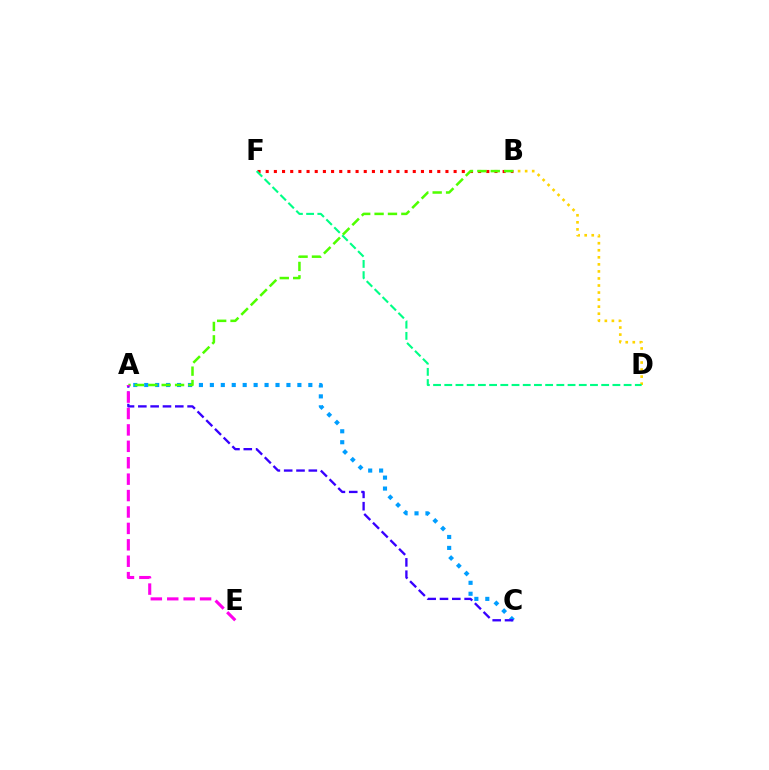{('B', 'F'): [{'color': '#ff0000', 'line_style': 'dotted', 'thickness': 2.22}], ('A', 'C'): [{'color': '#009eff', 'line_style': 'dotted', 'thickness': 2.97}, {'color': '#3700ff', 'line_style': 'dashed', 'thickness': 1.67}], ('B', 'D'): [{'color': '#ffd500', 'line_style': 'dotted', 'thickness': 1.91}], ('D', 'F'): [{'color': '#00ff86', 'line_style': 'dashed', 'thickness': 1.52}], ('A', 'B'): [{'color': '#4fff00', 'line_style': 'dashed', 'thickness': 1.82}], ('A', 'E'): [{'color': '#ff00ed', 'line_style': 'dashed', 'thickness': 2.23}]}